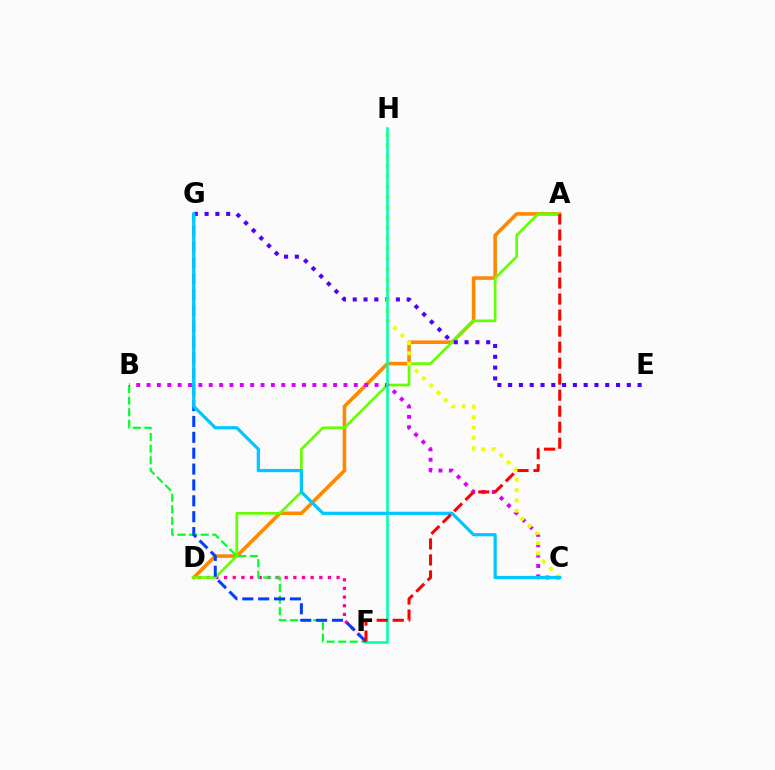{('A', 'D'): [{'color': '#ff8800', 'line_style': 'solid', 'thickness': 2.58}, {'color': '#66ff00', 'line_style': 'solid', 'thickness': 1.95}], ('D', 'F'): [{'color': '#ff00a0', 'line_style': 'dotted', 'thickness': 2.35}], ('B', 'F'): [{'color': '#00ff27', 'line_style': 'dashed', 'thickness': 1.57}], ('B', 'C'): [{'color': '#d600ff', 'line_style': 'dotted', 'thickness': 2.82}], ('E', 'G'): [{'color': '#4f00ff', 'line_style': 'dotted', 'thickness': 2.93}], ('F', 'G'): [{'color': '#003fff', 'line_style': 'dashed', 'thickness': 2.16}], ('C', 'H'): [{'color': '#eeff00', 'line_style': 'dotted', 'thickness': 2.81}], ('F', 'H'): [{'color': '#00ffaf', 'line_style': 'solid', 'thickness': 1.85}], ('C', 'G'): [{'color': '#00c7ff', 'line_style': 'solid', 'thickness': 2.33}], ('A', 'F'): [{'color': '#ff0000', 'line_style': 'dashed', 'thickness': 2.18}]}